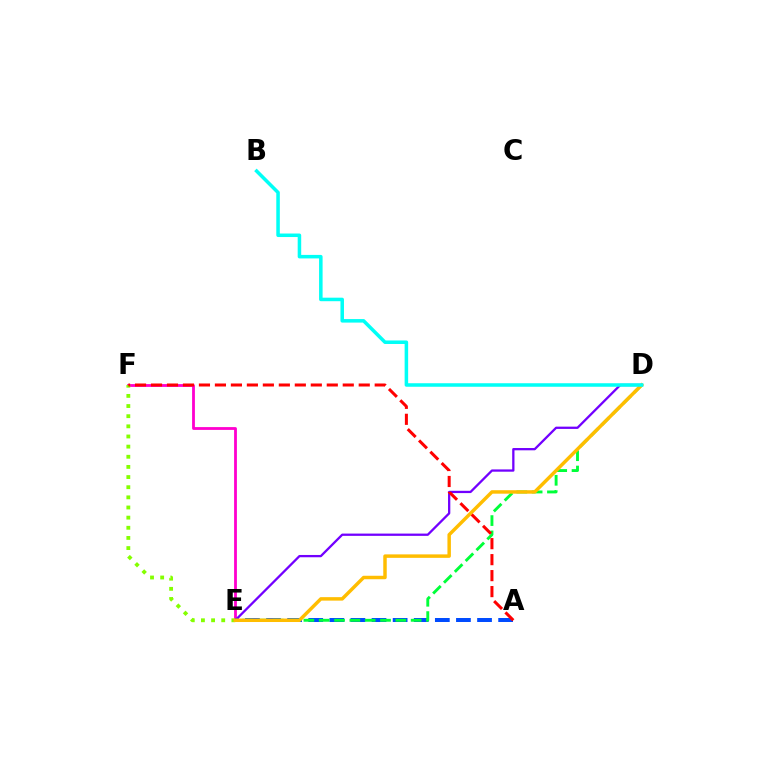{('E', 'F'): [{'color': '#ff00cf', 'line_style': 'solid', 'thickness': 2.02}, {'color': '#84ff00', 'line_style': 'dotted', 'thickness': 2.76}], ('A', 'E'): [{'color': '#004bff', 'line_style': 'dashed', 'thickness': 2.87}], ('D', 'E'): [{'color': '#7200ff', 'line_style': 'solid', 'thickness': 1.64}, {'color': '#00ff39', 'line_style': 'dashed', 'thickness': 2.08}, {'color': '#ffbd00', 'line_style': 'solid', 'thickness': 2.5}], ('A', 'F'): [{'color': '#ff0000', 'line_style': 'dashed', 'thickness': 2.17}], ('B', 'D'): [{'color': '#00fff6', 'line_style': 'solid', 'thickness': 2.53}]}